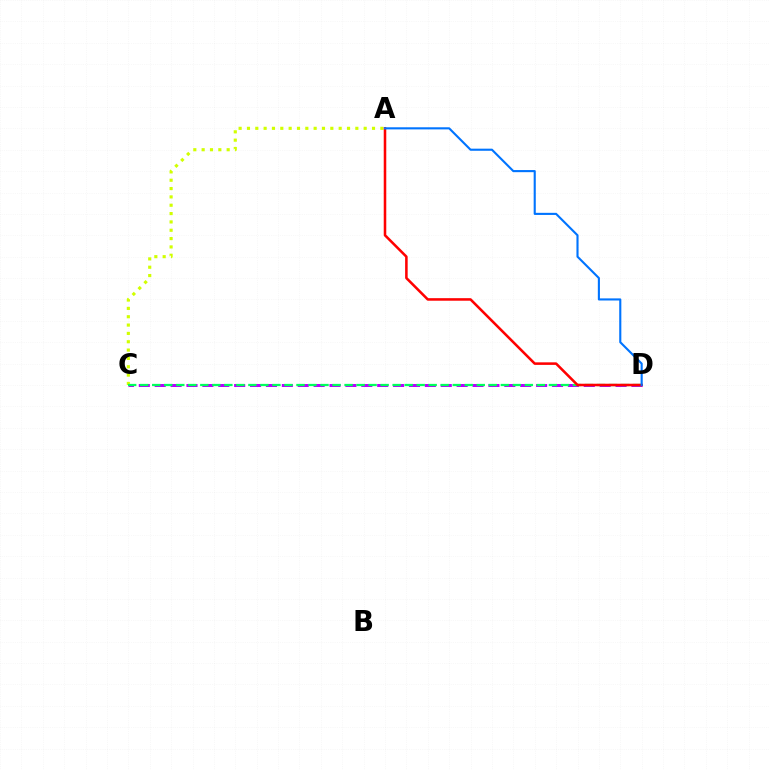{('A', 'C'): [{'color': '#d1ff00', 'line_style': 'dotted', 'thickness': 2.27}], ('C', 'D'): [{'color': '#b900ff', 'line_style': 'dashed', 'thickness': 2.16}, {'color': '#00ff5c', 'line_style': 'dashed', 'thickness': 1.63}], ('A', 'D'): [{'color': '#ff0000', 'line_style': 'solid', 'thickness': 1.84}, {'color': '#0074ff', 'line_style': 'solid', 'thickness': 1.52}]}